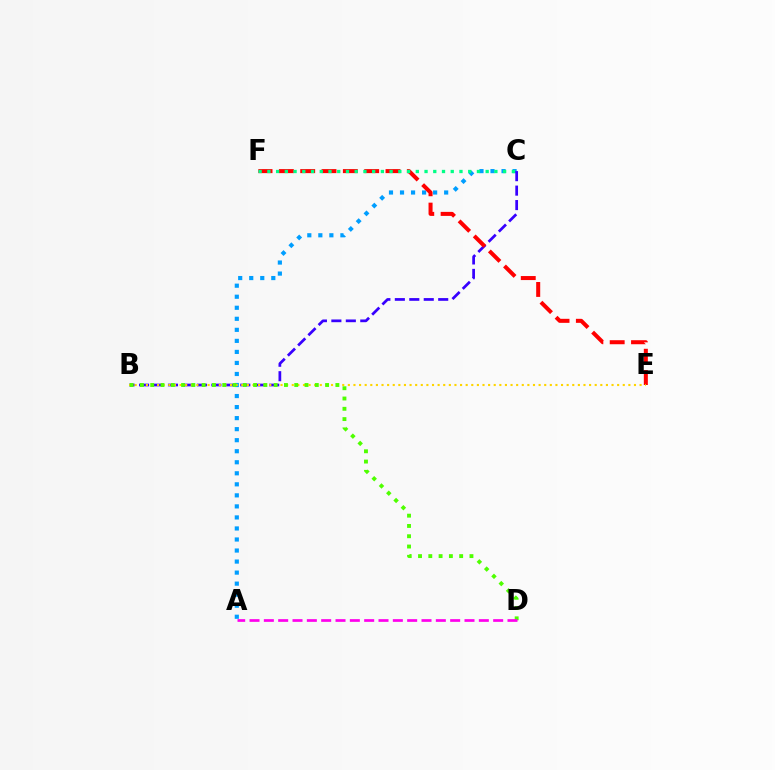{('A', 'C'): [{'color': '#009eff', 'line_style': 'dotted', 'thickness': 3.0}], ('B', 'C'): [{'color': '#3700ff', 'line_style': 'dashed', 'thickness': 1.96}], ('E', 'F'): [{'color': '#ff0000', 'line_style': 'dashed', 'thickness': 2.9}], ('B', 'E'): [{'color': '#ffd500', 'line_style': 'dotted', 'thickness': 1.52}], ('B', 'D'): [{'color': '#4fff00', 'line_style': 'dotted', 'thickness': 2.8}], ('A', 'D'): [{'color': '#ff00ed', 'line_style': 'dashed', 'thickness': 1.95}], ('C', 'F'): [{'color': '#00ff86', 'line_style': 'dotted', 'thickness': 2.37}]}